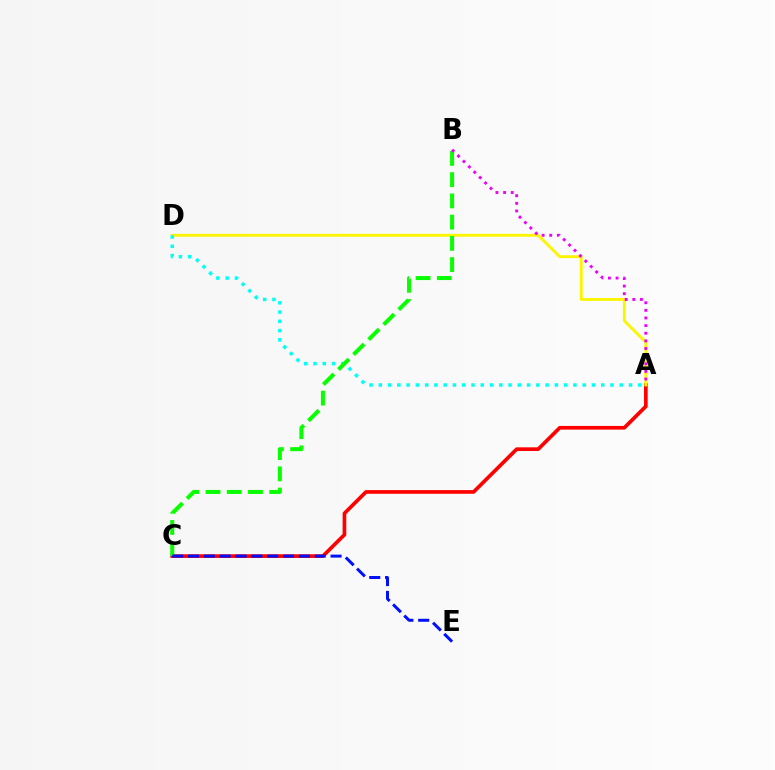{('A', 'C'): [{'color': '#ff0000', 'line_style': 'solid', 'thickness': 2.65}], ('A', 'D'): [{'color': '#fcf500', 'line_style': 'solid', 'thickness': 2.07}, {'color': '#00fff6', 'line_style': 'dotted', 'thickness': 2.52}], ('B', 'C'): [{'color': '#08ff00', 'line_style': 'dashed', 'thickness': 2.89}], ('C', 'E'): [{'color': '#0010ff', 'line_style': 'dashed', 'thickness': 2.15}], ('A', 'B'): [{'color': '#ee00ff', 'line_style': 'dotted', 'thickness': 2.07}]}